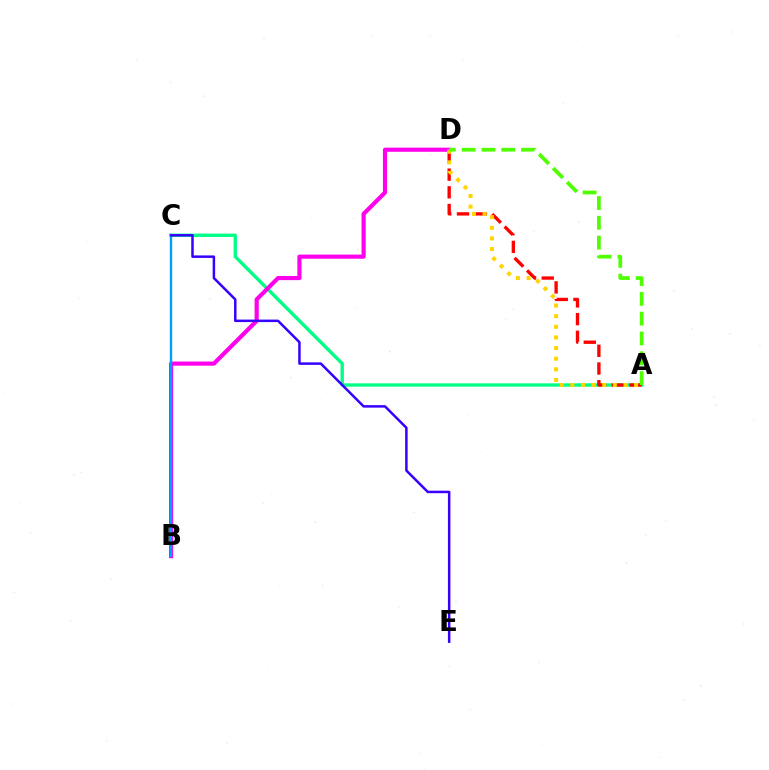{('A', 'C'): [{'color': '#00ff86', 'line_style': 'solid', 'thickness': 2.41}], ('B', 'D'): [{'color': '#ff00ed', 'line_style': 'solid', 'thickness': 2.99}], ('A', 'D'): [{'color': '#ff0000', 'line_style': 'dashed', 'thickness': 2.4}, {'color': '#ffd500', 'line_style': 'dotted', 'thickness': 2.89}, {'color': '#4fff00', 'line_style': 'dashed', 'thickness': 2.69}], ('B', 'C'): [{'color': '#009eff', 'line_style': 'solid', 'thickness': 1.71}], ('C', 'E'): [{'color': '#3700ff', 'line_style': 'solid', 'thickness': 1.8}]}